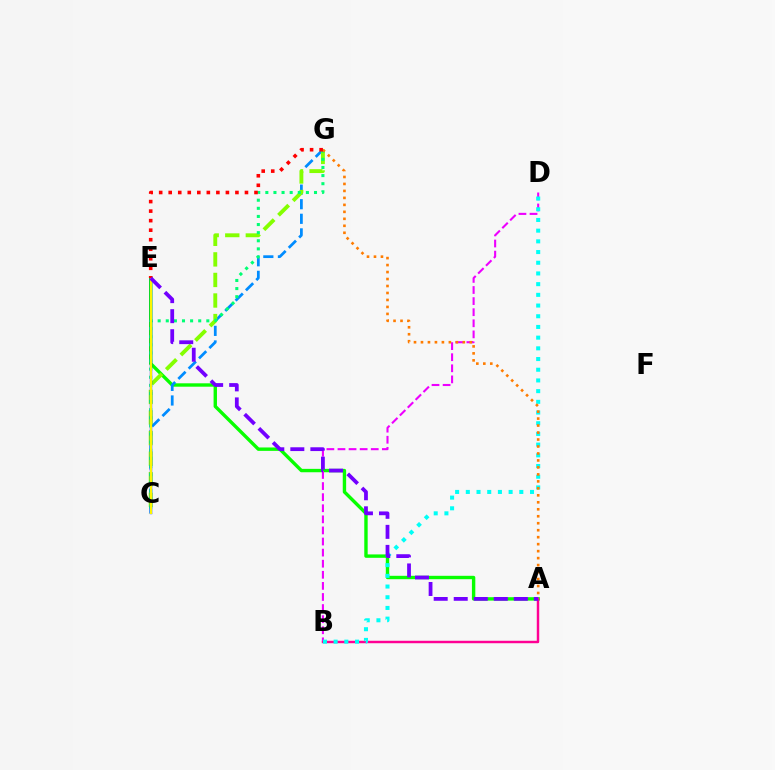{('A', 'E'): [{'color': '#08ff00', 'line_style': 'solid', 'thickness': 2.44}, {'color': '#7200ff', 'line_style': 'dashed', 'thickness': 2.72}], ('B', 'D'): [{'color': '#ee00ff', 'line_style': 'dashed', 'thickness': 1.51}, {'color': '#00fff6', 'line_style': 'dotted', 'thickness': 2.91}], ('C', 'G'): [{'color': '#008cff', 'line_style': 'dashed', 'thickness': 1.98}, {'color': '#84ff00', 'line_style': 'dashed', 'thickness': 2.79}, {'color': '#00ff74', 'line_style': 'dotted', 'thickness': 2.2}], ('A', 'B'): [{'color': '#ff0094', 'line_style': 'solid', 'thickness': 1.76}], ('C', 'E'): [{'color': '#0010ff', 'line_style': 'solid', 'thickness': 1.68}, {'color': '#fcf500', 'line_style': 'solid', 'thickness': 1.5}], ('A', 'G'): [{'color': '#ff7c00', 'line_style': 'dotted', 'thickness': 1.9}], ('E', 'G'): [{'color': '#ff0000', 'line_style': 'dotted', 'thickness': 2.59}]}